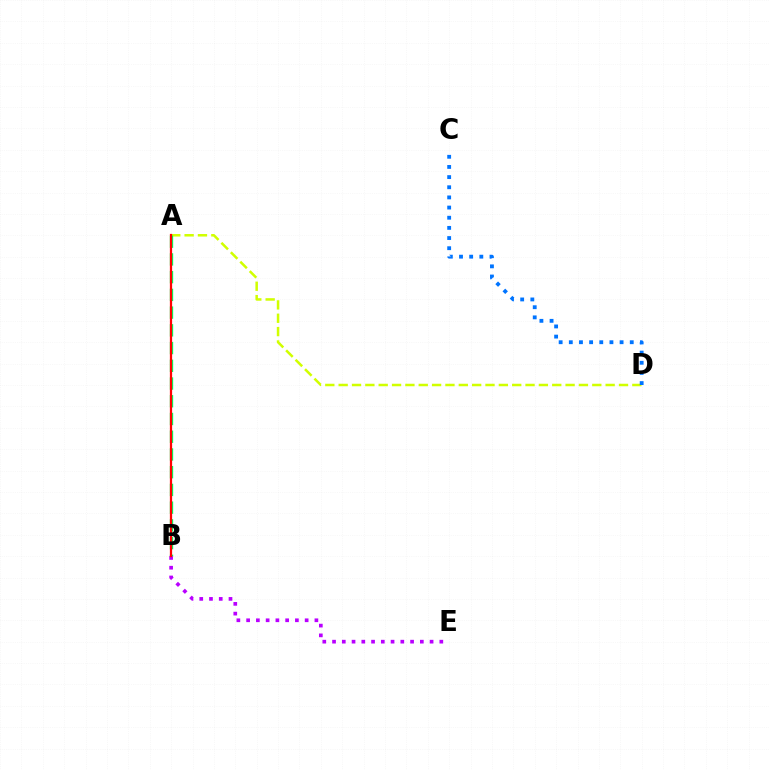{('A', 'D'): [{'color': '#d1ff00', 'line_style': 'dashed', 'thickness': 1.81}], ('A', 'B'): [{'color': '#00ff5c', 'line_style': 'dashed', 'thickness': 2.41}, {'color': '#ff0000', 'line_style': 'solid', 'thickness': 1.62}], ('C', 'D'): [{'color': '#0074ff', 'line_style': 'dotted', 'thickness': 2.76}], ('B', 'E'): [{'color': '#b900ff', 'line_style': 'dotted', 'thickness': 2.65}]}